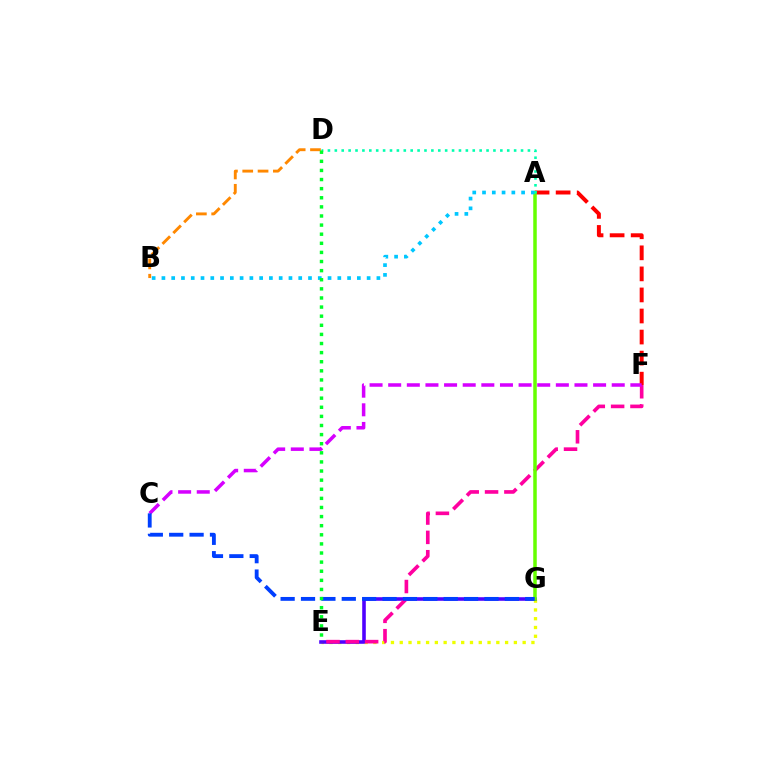{('E', 'G'): [{'color': '#eeff00', 'line_style': 'dotted', 'thickness': 2.39}, {'color': '#4f00ff', 'line_style': 'solid', 'thickness': 2.58}], ('B', 'D'): [{'color': '#ff8800', 'line_style': 'dashed', 'thickness': 2.08}], ('A', 'F'): [{'color': '#ff0000', 'line_style': 'dashed', 'thickness': 2.86}], ('E', 'F'): [{'color': '#ff00a0', 'line_style': 'dashed', 'thickness': 2.63}], ('C', 'F'): [{'color': '#d600ff', 'line_style': 'dashed', 'thickness': 2.53}], ('A', 'G'): [{'color': '#66ff00', 'line_style': 'solid', 'thickness': 2.52}], ('A', 'B'): [{'color': '#00c7ff', 'line_style': 'dotted', 'thickness': 2.65}], ('A', 'D'): [{'color': '#00ffaf', 'line_style': 'dotted', 'thickness': 1.87}], ('C', 'G'): [{'color': '#003fff', 'line_style': 'dashed', 'thickness': 2.77}], ('D', 'E'): [{'color': '#00ff27', 'line_style': 'dotted', 'thickness': 2.47}]}